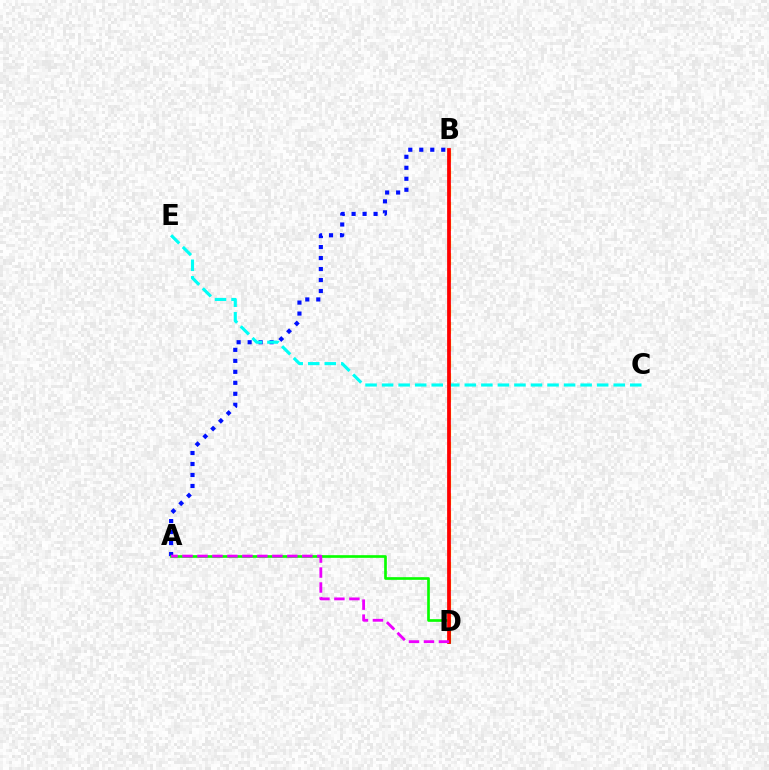{('A', 'B'): [{'color': '#0010ff', 'line_style': 'dotted', 'thickness': 2.99}], ('B', 'D'): [{'color': '#fcf500', 'line_style': 'dashed', 'thickness': 2.33}, {'color': '#ff0000', 'line_style': 'solid', 'thickness': 2.71}], ('A', 'D'): [{'color': '#08ff00', 'line_style': 'solid', 'thickness': 1.92}, {'color': '#ee00ff', 'line_style': 'dashed', 'thickness': 2.03}], ('C', 'E'): [{'color': '#00fff6', 'line_style': 'dashed', 'thickness': 2.25}]}